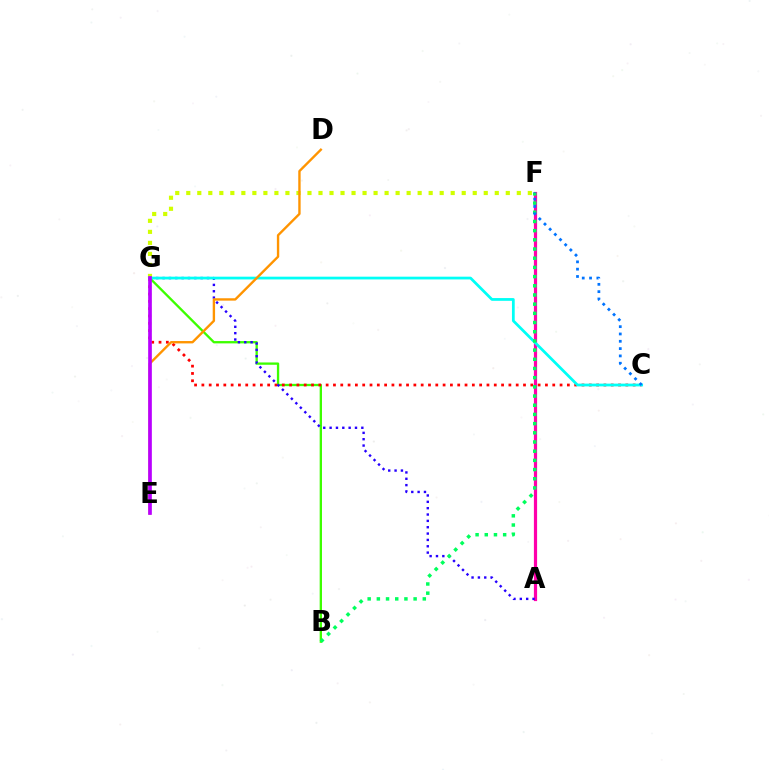{('B', 'G'): [{'color': '#3dff00', 'line_style': 'solid', 'thickness': 1.67}], ('F', 'G'): [{'color': '#d1ff00', 'line_style': 'dotted', 'thickness': 2.99}], ('C', 'G'): [{'color': '#ff0000', 'line_style': 'dotted', 'thickness': 1.99}, {'color': '#00fff6', 'line_style': 'solid', 'thickness': 1.98}], ('A', 'F'): [{'color': '#ff00ac', 'line_style': 'solid', 'thickness': 2.31}], ('A', 'G'): [{'color': '#2500ff', 'line_style': 'dotted', 'thickness': 1.72}], ('B', 'F'): [{'color': '#00ff5c', 'line_style': 'dotted', 'thickness': 2.5}], ('C', 'F'): [{'color': '#0074ff', 'line_style': 'dotted', 'thickness': 1.99}], ('D', 'E'): [{'color': '#ff9400', 'line_style': 'solid', 'thickness': 1.71}], ('E', 'G'): [{'color': '#b900ff', 'line_style': 'solid', 'thickness': 2.65}]}